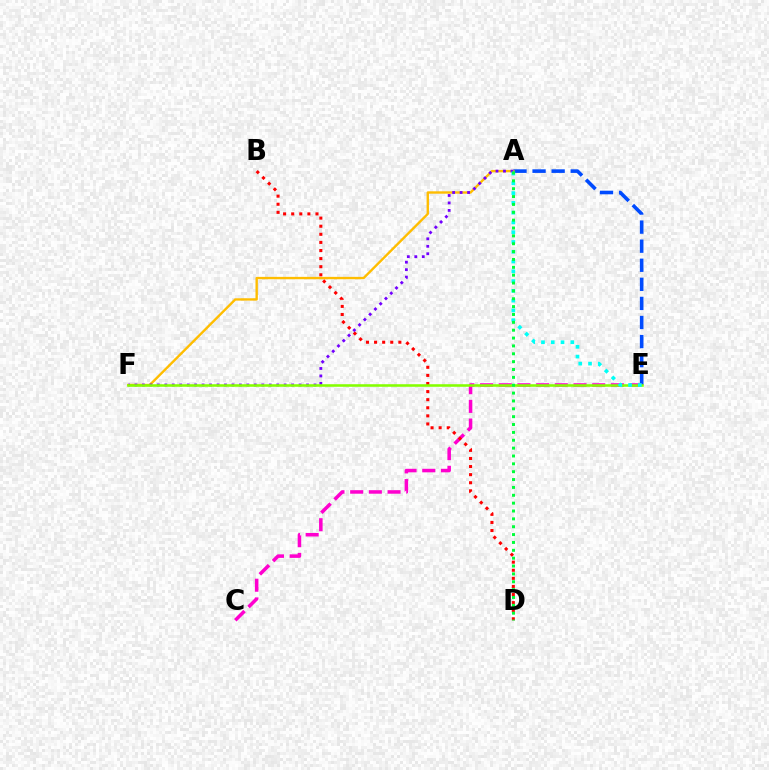{('A', 'E'): [{'color': '#004bff', 'line_style': 'dashed', 'thickness': 2.59}, {'color': '#00fff6', 'line_style': 'dotted', 'thickness': 2.66}], ('C', 'E'): [{'color': '#ff00cf', 'line_style': 'dashed', 'thickness': 2.54}], ('A', 'F'): [{'color': '#ffbd00', 'line_style': 'solid', 'thickness': 1.71}, {'color': '#7200ff', 'line_style': 'dotted', 'thickness': 2.03}], ('B', 'D'): [{'color': '#ff0000', 'line_style': 'dotted', 'thickness': 2.2}], ('E', 'F'): [{'color': '#84ff00', 'line_style': 'solid', 'thickness': 1.85}], ('A', 'D'): [{'color': '#00ff39', 'line_style': 'dotted', 'thickness': 2.14}]}